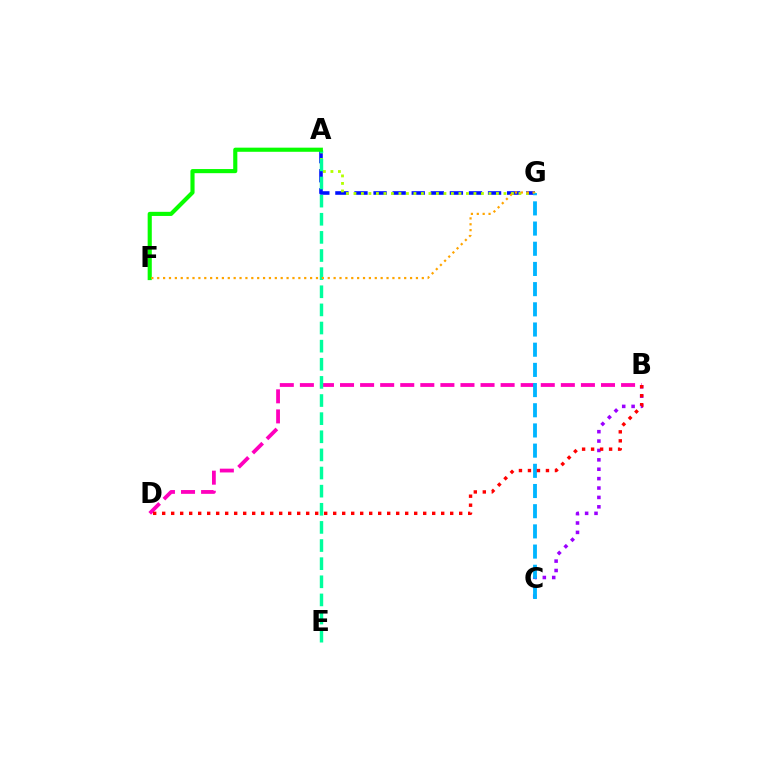{('A', 'G'): [{'color': '#0010ff', 'line_style': 'dashed', 'thickness': 2.59}, {'color': '#b3ff00', 'line_style': 'dotted', 'thickness': 2.04}], ('B', 'C'): [{'color': '#9b00ff', 'line_style': 'dotted', 'thickness': 2.55}], ('B', 'D'): [{'color': '#ff00bd', 'line_style': 'dashed', 'thickness': 2.73}, {'color': '#ff0000', 'line_style': 'dotted', 'thickness': 2.45}], ('C', 'G'): [{'color': '#00b5ff', 'line_style': 'dashed', 'thickness': 2.74}], ('A', 'E'): [{'color': '#00ff9d', 'line_style': 'dashed', 'thickness': 2.46}], ('A', 'F'): [{'color': '#08ff00', 'line_style': 'solid', 'thickness': 2.97}], ('F', 'G'): [{'color': '#ffa500', 'line_style': 'dotted', 'thickness': 1.6}]}